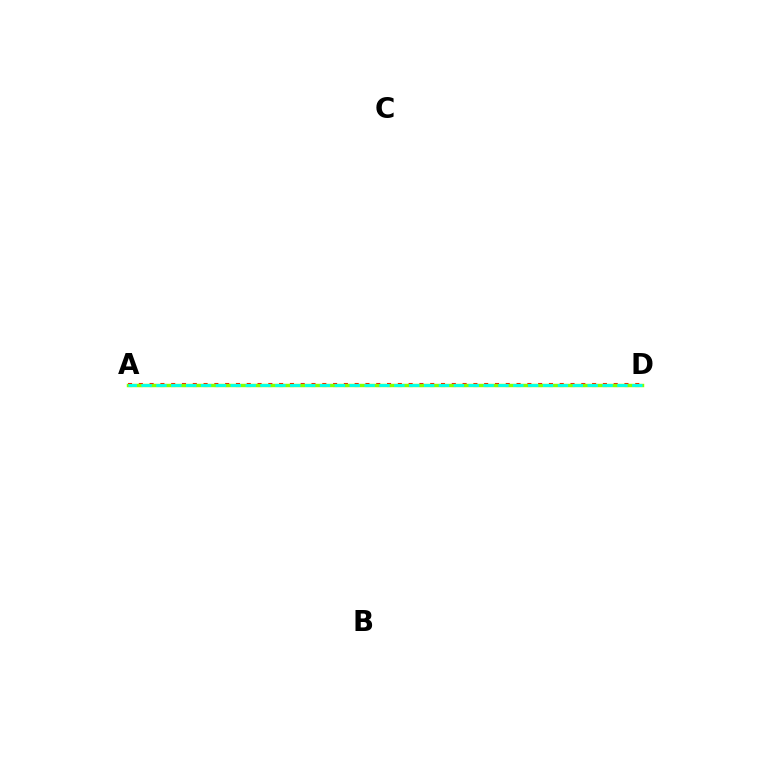{('A', 'D'): [{'color': '#7200ff', 'line_style': 'dashed', 'thickness': 1.94}, {'color': '#ff0000', 'line_style': 'dotted', 'thickness': 2.93}, {'color': '#84ff00', 'line_style': 'solid', 'thickness': 2.48}, {'color': '#00fff6', 'line_style': 'dashed', 'thickness': 2.02}]}